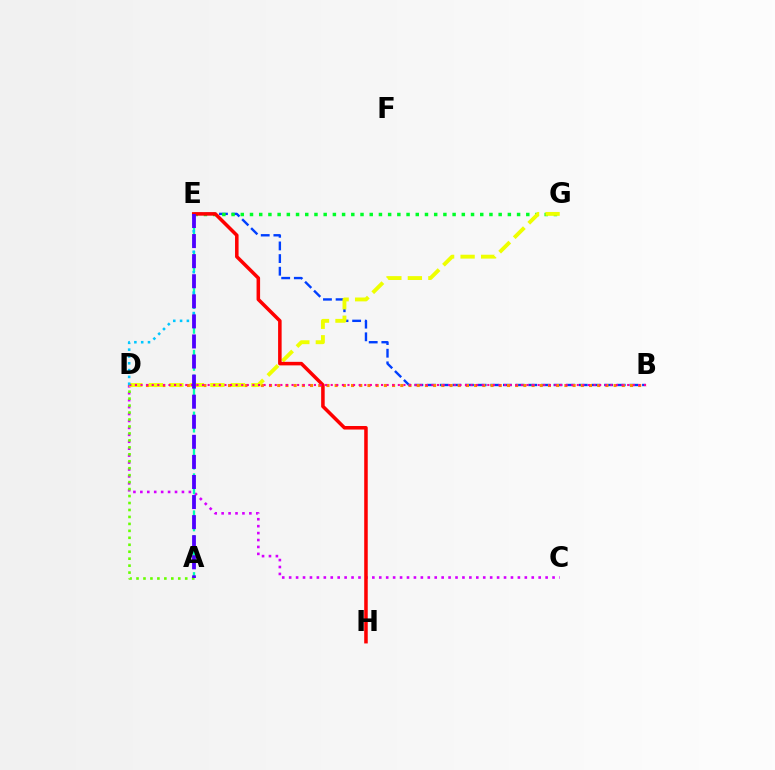{('C', 'D'): [{'color': '#d600ff', 'line_style': 'dotted', 'thickness': 1.88}], ('B', 'E'): [{'color': '#003fff', 'line_style': 'dashed', 'thickness': 1.72}], ('B', 'D'): [{'color': '#ff8800', 'line_style': 'dotted', 'thickness': 2.23}, {'color': '#ff00a0', 'line_style': 'dotted', 'thickness': 1.52}], ('A', 'D'): [{'color': '#66ff00', 'line_style': 'dotted', 'thickness': 1.89}], ('A', 'E'): [{'color': '#00ffaf', 'line_style': 'dashed', 'thickness': 1.68}, {'color': '#4f00ff', 'line_style': 'dashed', 'thickness': 2.73}], ('E', 'G'): [{'color': '#00ff27', 'line_style': 'dotted', 'thickness': 2.5}], ('D', 'G'): [{'color': '#eeff00', 'line_style': 'dashed', 'thickness': 2.79}], ('E', 'H'): [{'color': '#ff0000', 'line_style': 'solid', 'thickness': 2.54}], ('D', 'E'): [{'color': '#00c7ff', 'line_style': 'dotted', 'thickness': 1.85}]}